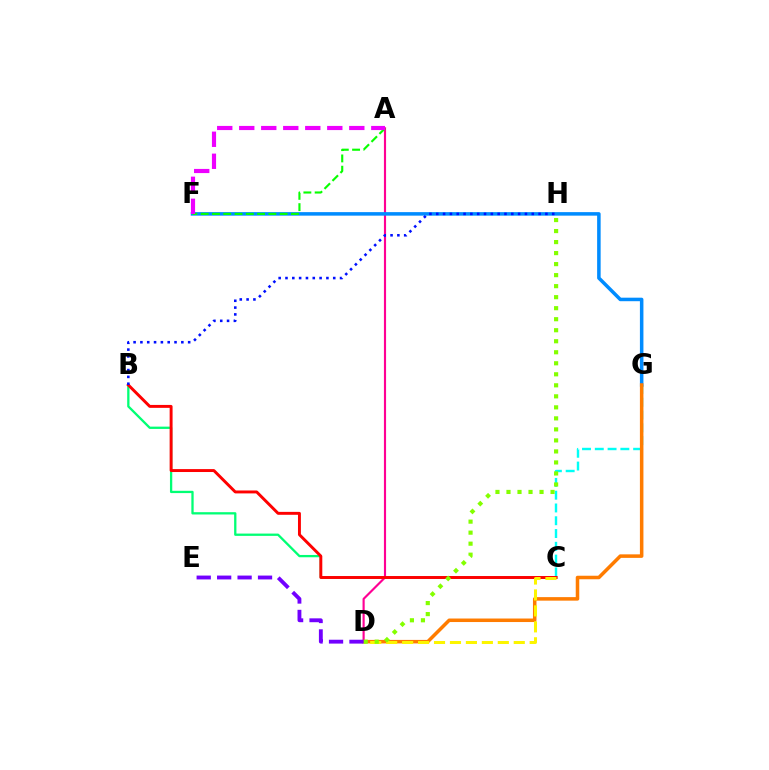{('C', 'G'): [{'color': '#00fff6', 'line_style': 'dashed', 'thickness': 1.74}], ('A', 'D'): [{'color': '#ff0094', 'line_style': 'solid', 'thickness': 1.55}], ('B', 'C'): [{'color': '#00ff74', 'line_style': 'solid', 'thickness': 1.65}, {'color': '#ff0000', 'line_style': 'solid', 'thickness': 2.11}], ('F', 'G'): [{'color': '#008cff', 'line_style': 'solid', 'thickness': 2.53}], ('D', 'G'): [{'color': '#ff7c00', 'line_style': 'solid', 'thickness': 2.54}], ('C', 'D'): [{'color': '#fcf500', 'line_style': 'dashed', 'thickness': 2.17}], ('B', 'H'): [{'color': '#0010ff', 'line_style': 'dotted', 'thickness': 1.85}], ('D', 'H'): [{'color': '#84ff00', 'line_style': 'dotted', 'thickness': 2.99}], ('A', 'F'): [{'color': '#08ff00', 'line_style': 'dashed', 'thickness': 1.53}, {'color': '#ee00ff', 'line_style': 'dashed', 'thickness': 2.99}], ('D', 'E'): [{'color': '#7200ff', 'line_style': 'dashed', 'thickness': 2.78}]}